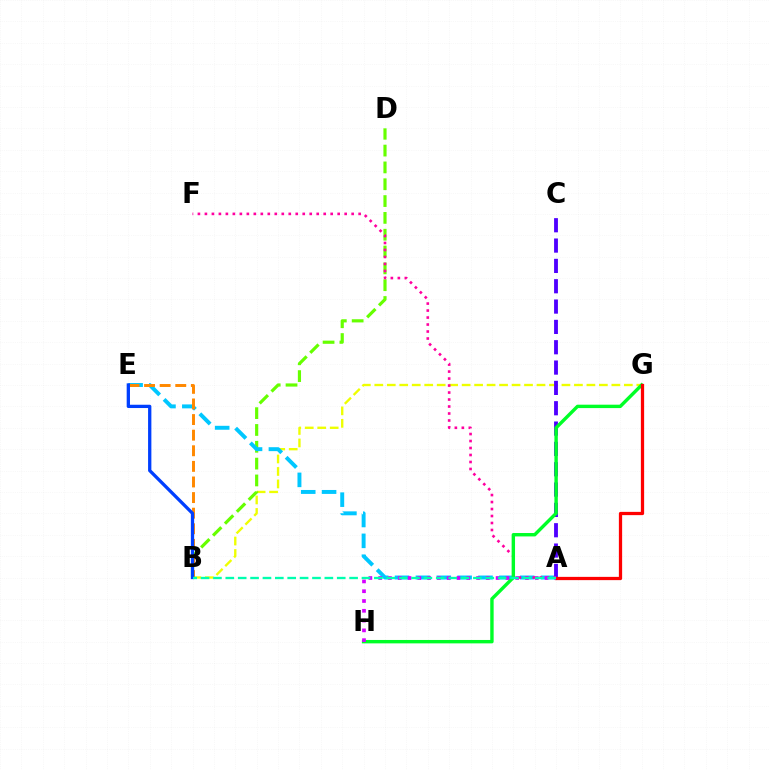{('B', 'G'): [{'color': '#eeff00', 'line_style': 'dashed', 'thickness': 1.69}], ('B', 'D'): [{'color': '#66ff00', 'line_style': 'dashed', 'thickness': 2.29}], ('A', 'E'): [{'color': '#00c7ff', 'line_style': 'dashed', 'thickness': 2.83}], ('A', 'C'): [{'color': '#4f00ff', 'line_style': 'dashed', 'thickness': 2.76}], ('B', 'E'): [{'color': '#ff8800', 'line_style': 'dashed', 'thickness': 2.12}, {'color': '#003fff', 'line_style': 'solid', 'thickness': 2.37}], ('A', 'F'): [{'color': '#ff00a0', 'line_style': 'dotted', 'thickness': 1.9}], ('G', 'H'): [{'color': '#00ff27', 'line_style': 'solid', 'thickness': 2.45}], ('A', 'G'): [{'color': '#ff0000', 'line_style': 'solid', 'thickness': 2.34}], ('A', 'H'): [{'color': '#d600ff', 'line_style': 'dotted', 'thickness': 2.66}], ('A', 'B'): [{'color': '#00ffaf', 'line_style': 'dashed', 'thickness': 1.68}]}